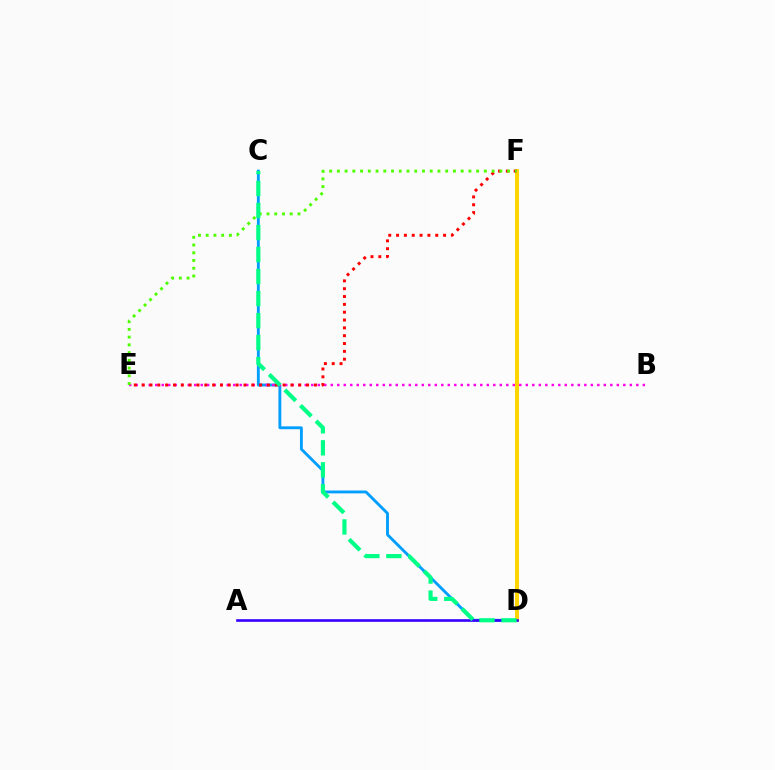{('C', 'D'): [{'color': '#009eff', 'line_style': 'solid', 'thickness': 2.06}, {'color': '#00ff86', 'line_style': 'dashed', 'thickness': 2.99}], ('B', 'E'): [{'color': '#ff00ed', 'line_style': 'dotted', 'thickness': 1.77}], ('D', 'F'): [{'color': '#ffd500', 'line_style': 'solid', 'thickness': 2.87}], ('A', 'D'): [{'color': '#3700ff', 'line_style': 'solid', 'thickness': 1.89}], ('E', 'F'): [{'color': '#ff0000', 'line_style': 'dotted', 'thickness': 2.13}, {'color': '#4fff00', 'line_style': 'dotted', 'thickness': 2.1}]}